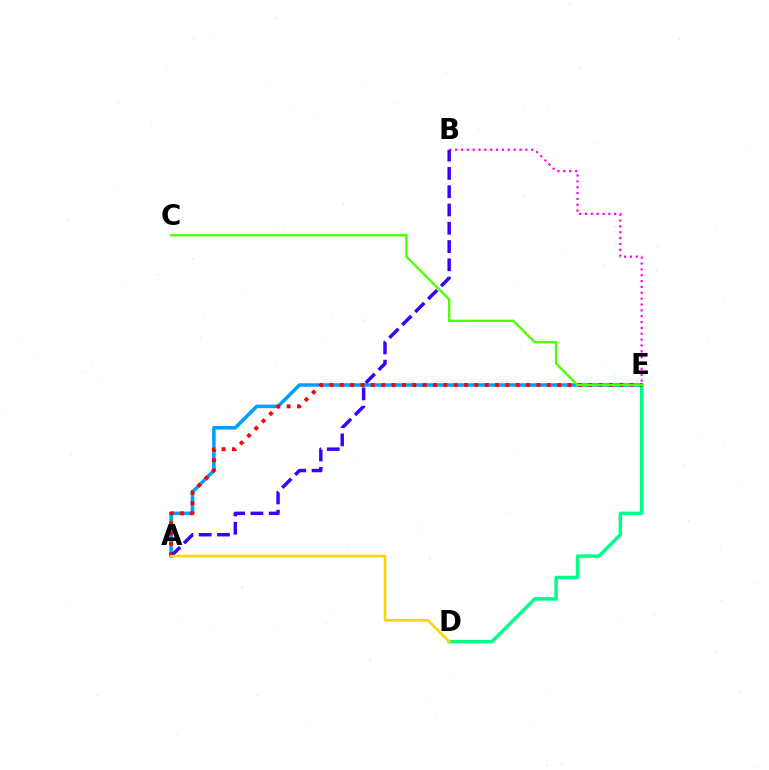{('B', 'E'): [{'color': '#ff00ed', 'line_style': 'dotted', 'thickness': 1.59}], ('D', 'E'): [{'color': '#00ff86', 'line_style': 'solid', 'thickness': 2.48}], ('A', 'E'): [{'color': '#009eff', 'line_style': 'solid', 'thickness': 2.53}, {'color': '#ff0000', 'line_style': 'dotted', 'thickness': 2.81}], ('C', 'E'): [{'color': '#4fff00', 'line_style': 'solid', 'thickness': 1.7}], ('A', 'B'): [{'color': '#3700ff', 'line_style': 'dashed', 'thickness': 2.48}], ('A', 'D'): [{'color': '#ffd500', 'line_style': 'solid', 'thickness': 1.91}]}